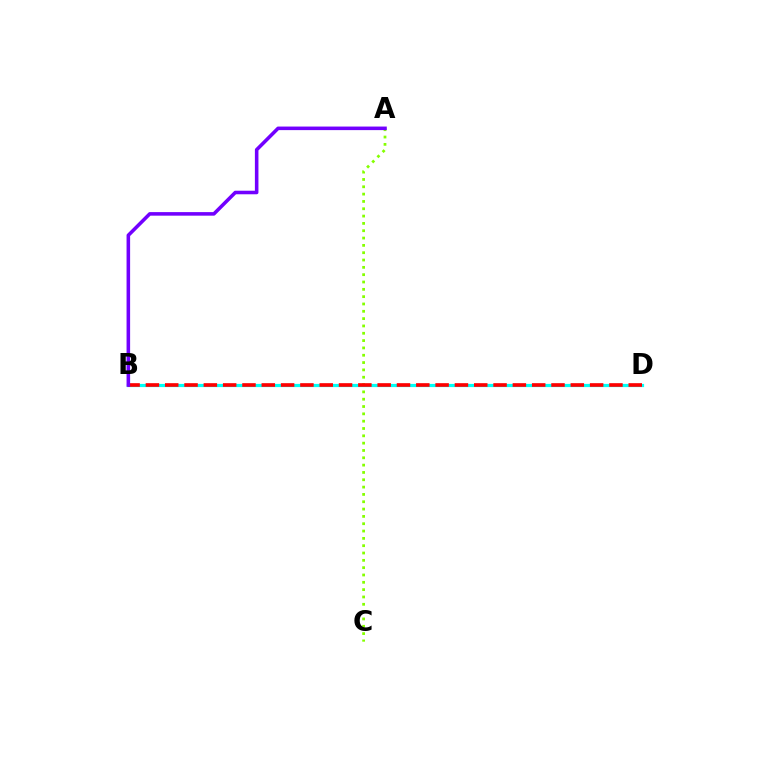{('A', 'C'): [{'color': '#84ff00', 'line_style': 'dotted', 'thickness': 1.99}], ('B', 'D'): [{'color': '#00fff6', 'line_style': 'solid', 'thickness': 2.3}, {'color': '#ff0000', 'line_style': 'dashed', 'thickness': 2.62}], ('A', 'B'): [{'color': '#7200ff', 'line_style': 'solid', 'thickness': 2.56}]}